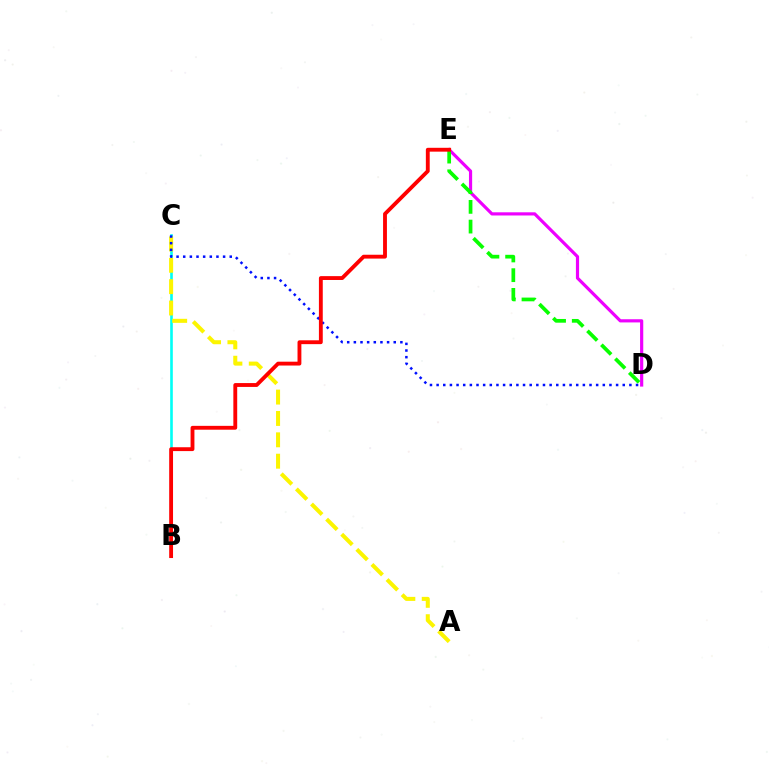{('D', 'E'): [{'color': '#ee00ff', 'line_style': 'solid', 'thickness': 2.29}, {'color': '#08ff00', 'line_style': 'dashed', 'thickness': 2.68}], ('B', 'C'): [{'color': '#00fff6', 'line_style': 'solid', 'thickness': 1.89}], ('A', 'C'): [{'color': '#fcf500', 'line_style': 'dashed', 'thickness': 2.9}], ('C', 'D'): [{'color': '#0010ff', 'line_style': 'dotted', 'thickness': 1.81}], ('B', 'E'): [{'color': '#ff0000', 'line_style': 'solid', 'thickness': 2.77}]}